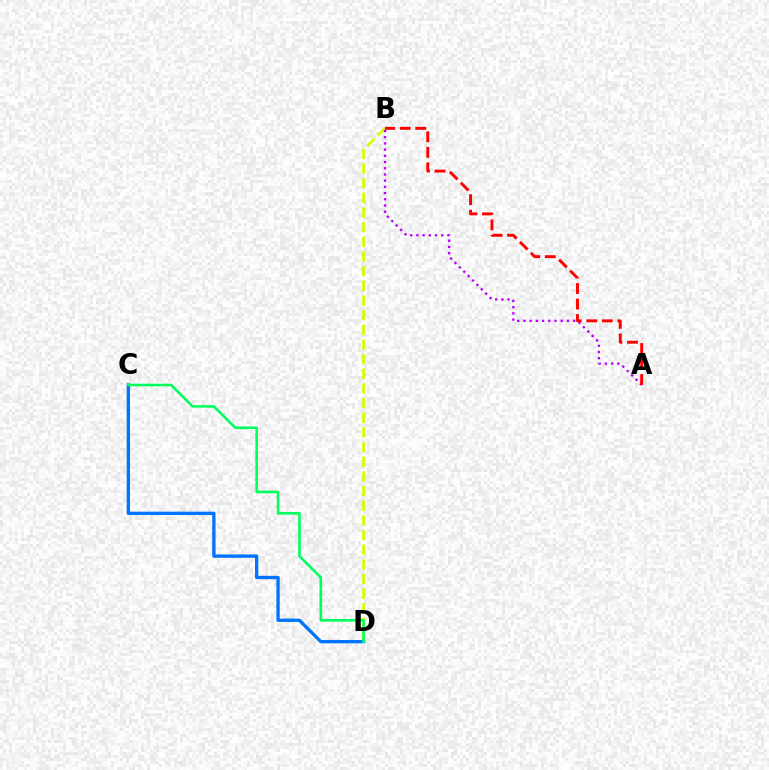{('B', 'D'): [{'color': '#d1ff00', 'line_style': 'dashed', 'thickness': 1.99}], ('C', 'D'): [{'color': '#0074ff', 'line_style': 'solid', 'thickness': 2.38}, {'color': '#00ff5c', 'line_style': 'solid', 'thickness': 1.87}], ('A', 'B'): [{'color': '#b900ff', 'line_style': 'dotted', 'thickness': 1.69}, {'color': '#ff0000', 'line_style': 'dashed', 'thickness': 2.11}]}